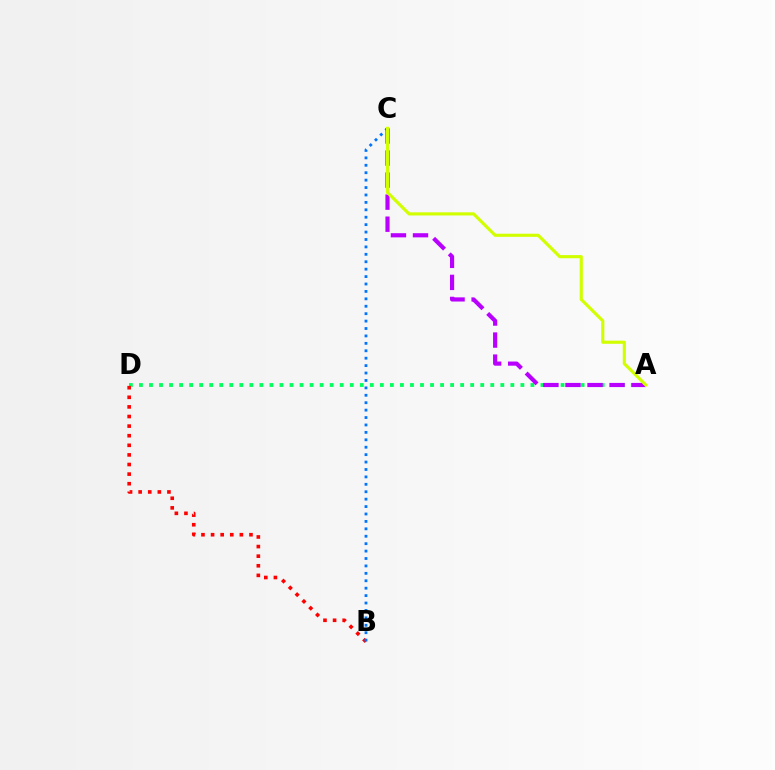{('A', 'D'): [{'color': '#00ff5c', 'line_style': 'dotted', 'thickness': 2.73}], ('A', 'C'): [{'color': '#b900ff', 'line_style': 'dashed', 'thickness': 2.99}, {'color': '#d1ff00', 'line_style': 'solid', 'thickness': 2.26}], ('B', 'D'): [{'color': '#ff0000', 'line_style': 'dotted', 'thickness': 2.61}], ('B', 'C'): [{'color': '#0074ff', 'line_style': 'dotted', 'thickness': 2.02}]}